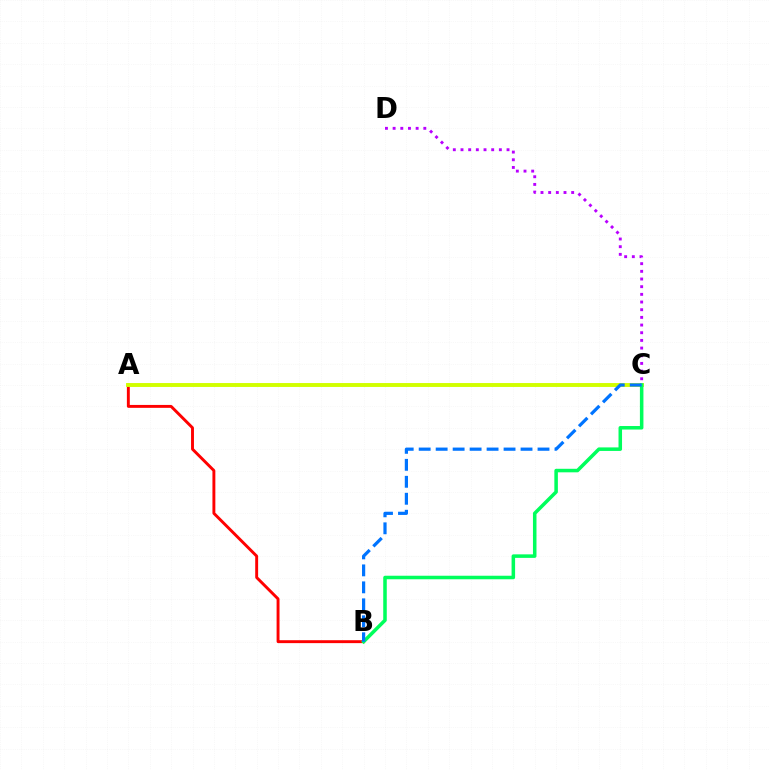{('A', 'B'): [{'color': '#ff0000', 'line_style': 'solid', 'thickness': 2.1}], ('A', 'C'): [{'color': '#d1ff00', 'line_style': 'solid', 'thickness': 2.81}], ('C', 'D'): [{'color': '#b900ff', 'line_style': 'dotted', 'thickness': 2.08}], ('B', 'C'): [{'color': '#00ff5c', 'line_style': 'solid', 'thickness': 2.54}, {'color': '#0074ff', 'line_style': 'dashed', 'thickness': 2.31}]}